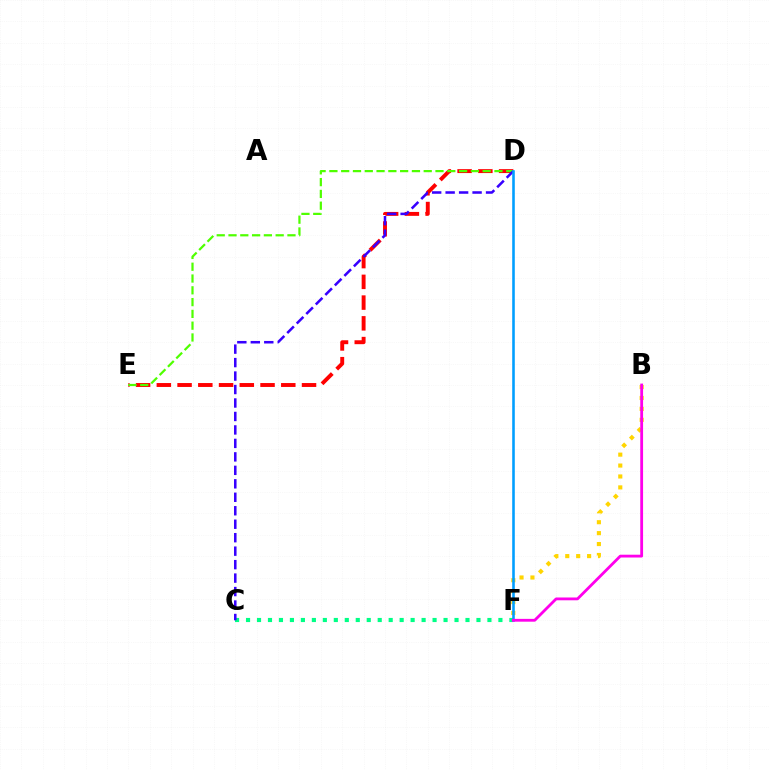{('C', 'F'): [{'color': '#00ff86', 'line_style': 'dotted', 'thickness': 2.98}], ('B', 'F'): [{'color': '#ffd500', 'line_style': 'dotted', 'thickness': 2.97}, {'color': '#ff00ed', 'line_style': 'solid', 'thickness': 2.02}], ('D', 'E'): [{'color': '#ff0000', 'line_style': 'dashed', 'thickness': 2.82}, {'color': '#4fff00', 'line_style': 'dashed', 'thickness': 1.6}], ('C', 'D'): [{'color': '#3700ff', 'line_style': 'dashed', 'thickness': 1.83}], ('D', 'F'): [{'color': '#009eff', 'line_style': 'solid', 'thickness': 1.86}]}